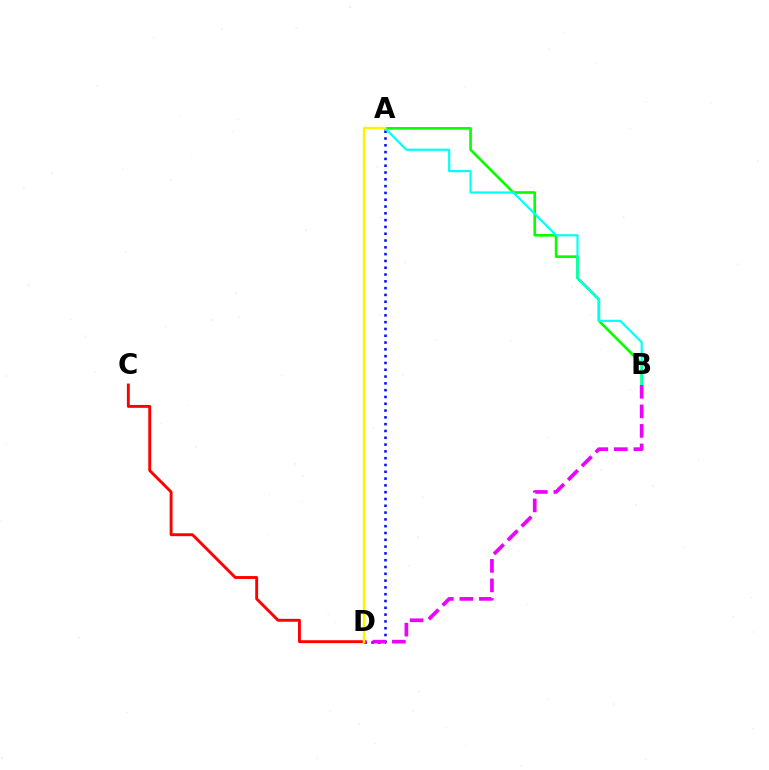{('A', 'B'): [{'color': '#08ff00', 'line_style': 'solid', 'thickness': 1.9}, {'color': '#00fff6', 'line_style': 'solid', 'thickness': 1.56}], ('A', 'D'): [{'color': '#0010ff', 'line_style': 'dotted', 'thickness': 1.85}, {'color': '#fcf500', 'line_style': 'solid', 'thickness': 1.73}], ('C', 'D'): [{'color': '#ff0000', 'line_style': 'solid', 'thickness': 2.08}], ('B', 'D'): [{'color': '#ee00ff', 'line_style': 'dashed', 'thickness': 2.66}]}